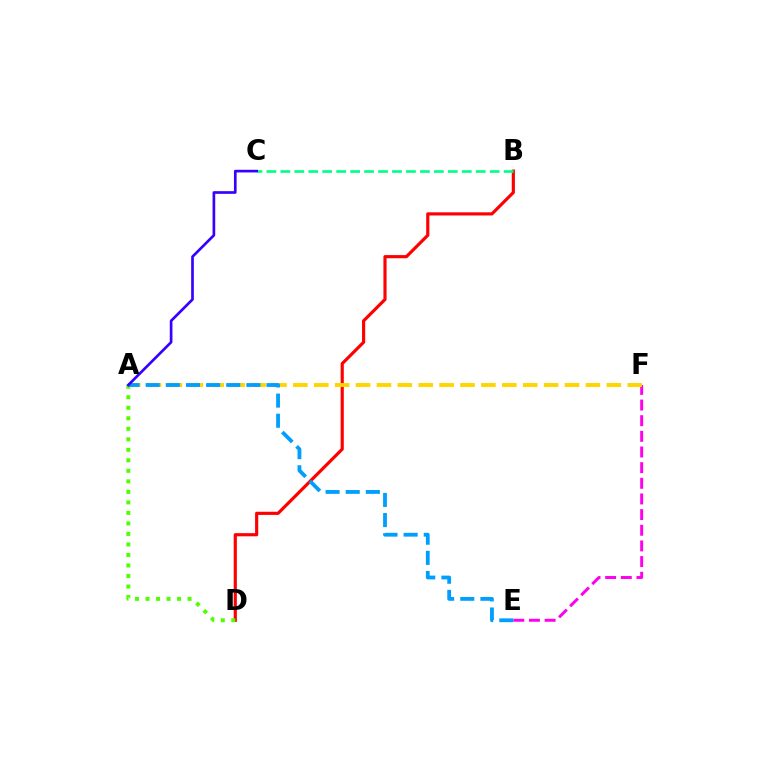{('E', 'F'): [{'color': '#ff00ed', 'line_style': 'dashed', 'thickness': 2.13}], ('B', 'D'): [{'color': '#ff0000', 'line_style': 'solid', 'thickness': 2.28}], ('A', 'D'): [{'color': '#4fff00', 'line_style': 'dotted', 'thickness': 2.86}], ('B', 'C'): [{'color': '#00ff86', 'line_style': 'dashed', 'thickness': 1.9}], ('A', 'F'): [{'color': '#ffd500', 'line_style': 'dashed', 'thickness': 2.84}], ('A', 'E'): [{'color': '#009eff', 'line_style': 'dashed', 'thickness': 2.74}], ('A', 'C'): [{'color': '#3700ff', 'line_style': 'solid', 'thickness': 1.92}]}